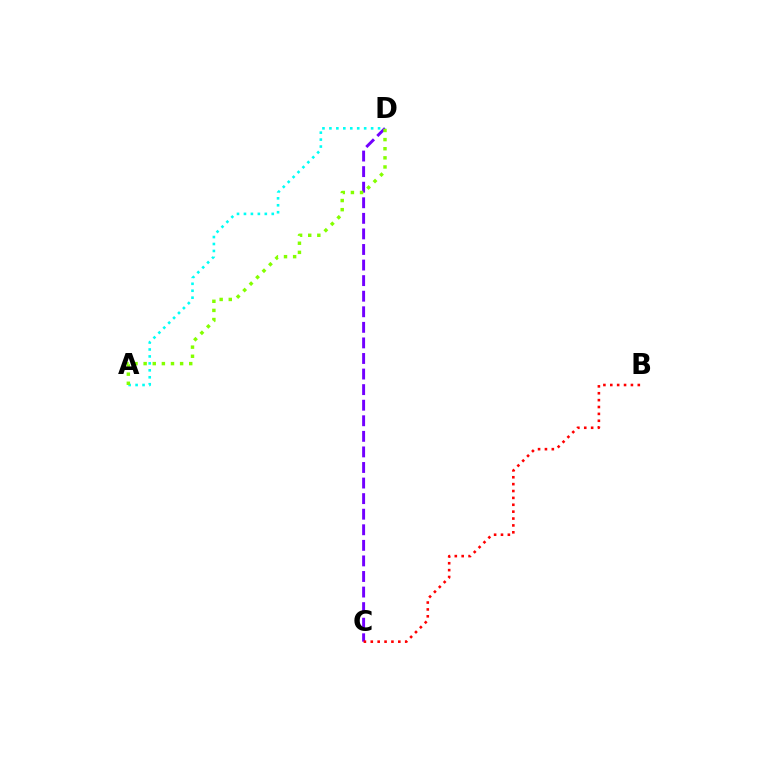{('A', 'D'): [{'color': '#00fff6', 'line_style': 'dotted', 'thickness': 1.89}, {'color': '#84ff00', 'line_style': 'dotted', 'thickness': 2.48}], ('C', 'D'): [{'color': '#7200ff', 'line_style': 'dashed', 'thickness': 2.12}], ('B', 'C'): [{'color': '#ff0000', 'line_style': 'dotted', 'thickness': 1.87}]}